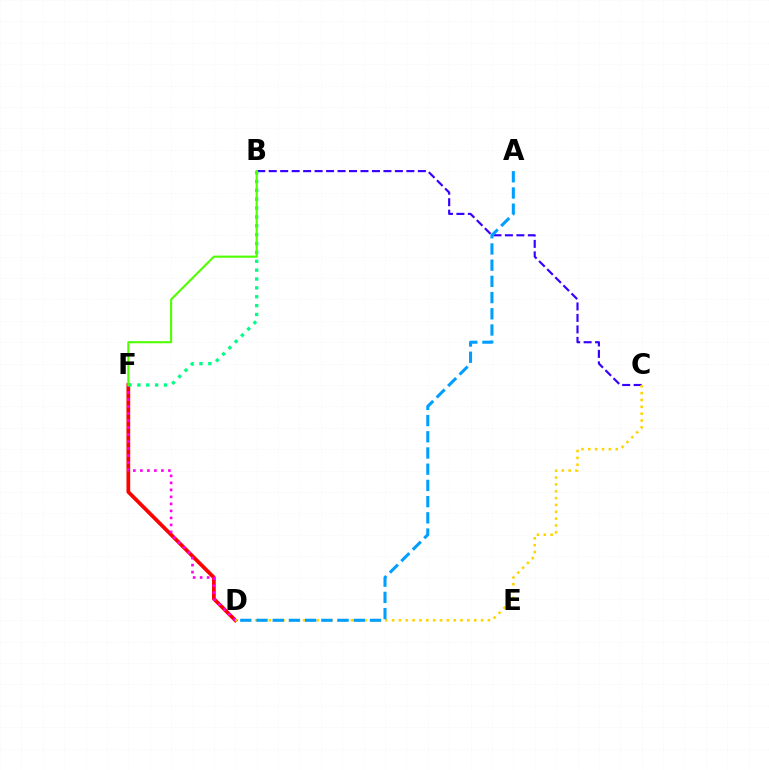{('B', 'C'): [{'color': '#3700ff', 'line_style': 'dashed', 'thickness': 1.56}], ('D', 'F'): [{'color': '#ff0000', 'line_style': 'solid', 'thickness': 2.69}, {'color': '#ff00ed', 'line_style': 'dotted', 'thickness': 1.9}], ('C', 'D'): [{'color': '#ffd500', 'line_style': 'dotted', 'thickness': 1.86}], ('A', 'D'): [{'color': '#009eff', 'line_style': 'dashed', 'thickness': 2.2}], ('B', 'F'): [{'color': '#00ff86', 'line_style': 'dotted', 'thickness': 2.41}, {'color': '#4fff00', 'line_style': 'solid', 'thickness': 1.51}]}